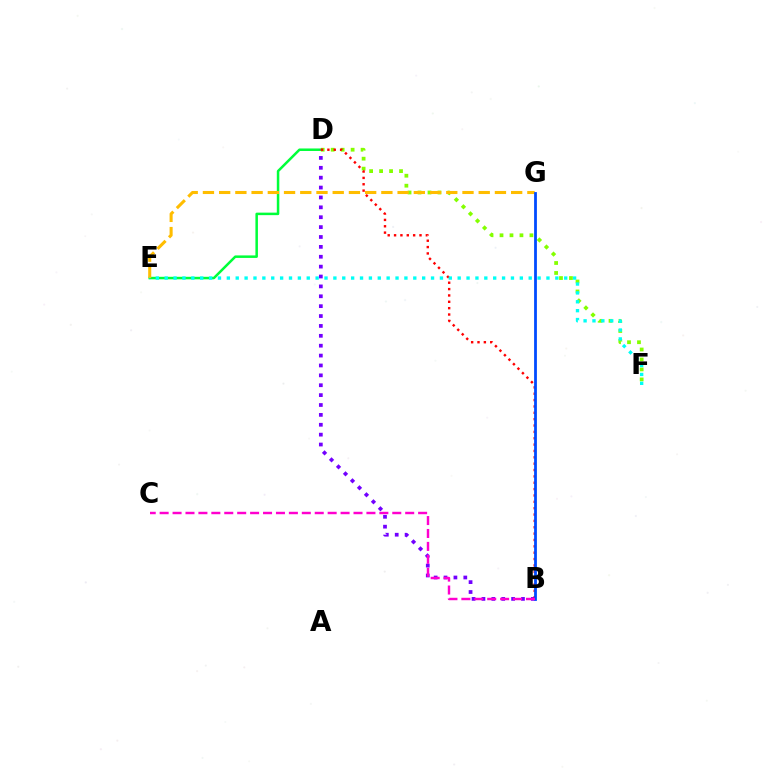{('D', 'E'): [{'color': '#00ff39', 'line_style': 'solid', 'thickness': 1.81}], ('D', 'F'): [{'color': '#84ff00', 'line_style': 'dotted', 'thickness': 2.71}], ('B', 'D'): [{'color': '#7200ff', 'line_style': 'dotted', 'thickness': 2.69}, {'color': '#ff0000', 'line_style': 'dotted', 'thickness': 1.73}], ('E', 'G'): [{'color': '#ffbd00', 'line_style': 'dashed', 'thickness': 2.2}], ('B', 'G'): [{'color': '#004bff', 'line_style': 'solid', 'thickness': 2.01}], ('B', 'C'): [{'color': '#ff00cf', 'line_style': 'dashed', 'thickness': 1.76}], ('E', 'F'): [{'color': '#00fff6', 'line_style': 'dotted', 'thickness': 2.41}]}